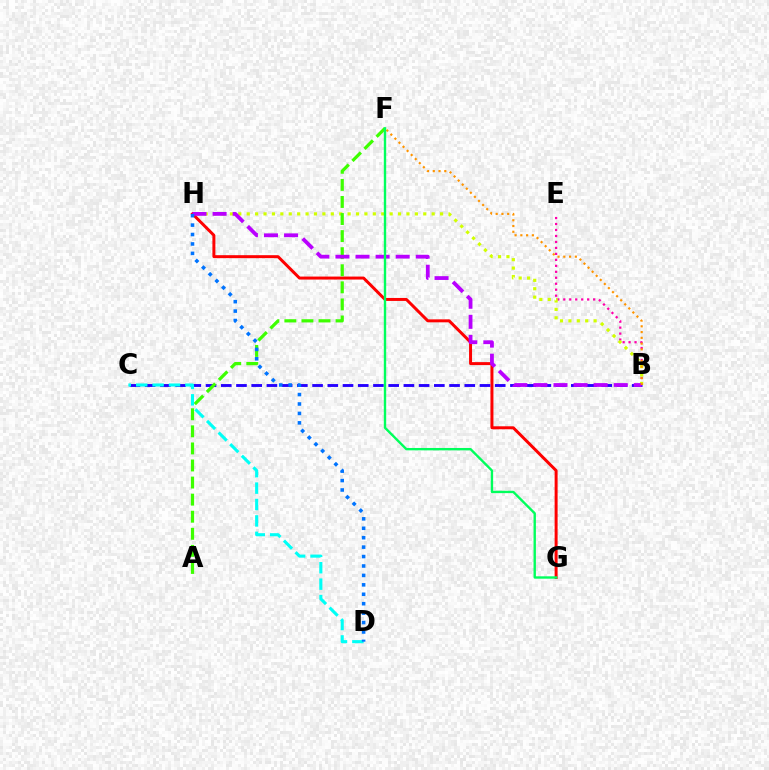{('B', 'E'): [{'color': '#ff00ac', 'line_style': 'dotted', 'thickness': 1.62}], ('B', 'H'): [{'color': '#d1ff00', 'line_style': 'dotted', 'thickness': 2.28}, {'color': '#b900ff', 'line_style': 'dashed', 'thickness': 2.73}], ('G', 'H'): [{'color': '#ff0000', 'line_style': 'solid', 'thickness': 2.14}], ('B', 'C'): [{'color': '#2500ff', 'line_style': 'dashed', 'thickness': 2.07}], ('A', 'F'): [{'color': '#3dff00', 'line_style': 'dashed', 'thickness': 2.32}], ('B', 'F'): [{'color': '#ff9400', 'line_style': 'dotted', 'thickness': 1.56}], ('F', 'G'): [{'color': '#00ff5c', 'line_style': 'solid', 'thickness': 1.71}], ('C', 'D'): [{'color': '#00fff6', 'line_style': 'dashed', 'thickness': 2.23}], ('D', 'H'): [{'color': '#0074ff', 'line_style': 'dotted', 'thickness': 2.56}]}